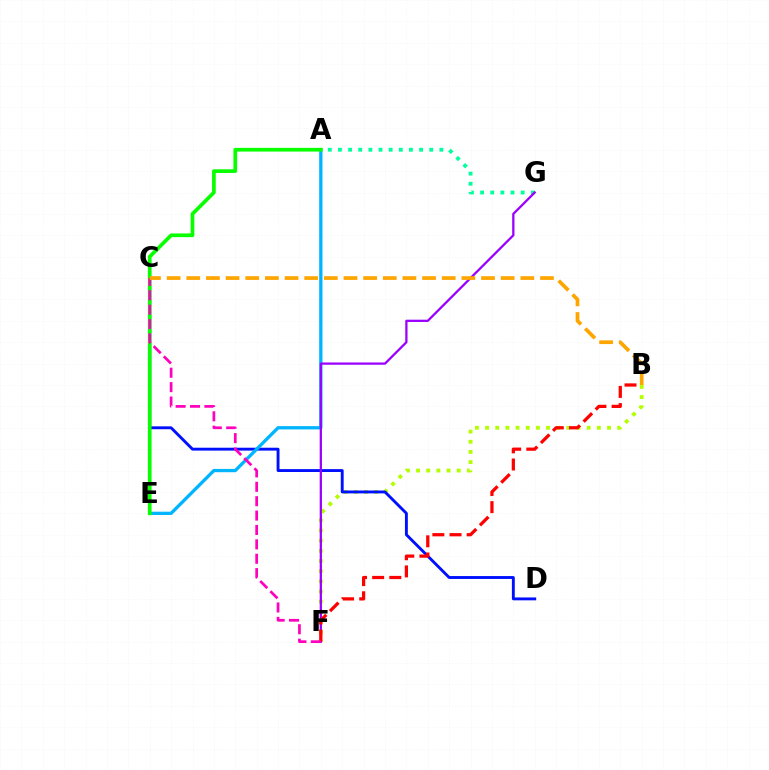{('B', 'F'): [{'color': '#b3ff00', 'line_style': 'dotted', 'thickness': 2.76}, {'color': '#ff0000', 'line_style': 'dashed', 'thickness': 2.33}], ('C', 'D'): [{'color': '#0010ff', 'line_style': 'solid', 'thickness': 2.08}], ('A', 'G'): [{'color': '#00ff9d', 'line_style': 'dotted', 'thickness': 2.76}], ('A', 'E'): [{'color': '#00b5ff', 'line_style': 'solid', 'thickness': 2.37}, {'color': '#08ff00', 'line_style': 'solid', 'thickness': 2.66}], ('F', 'G'): [{'color': '#9b00ff', 'line_style': 'solid', 'thickness': 1.63}], ('C', 'F'): [{'color': '#ff00bd', 'line_style': 'dashed', 'thickness': 1.96}], ('B', 'C'): [{'color': '#ffa500', 'line_style': 'dashed', 'thickness': 2.67}]}